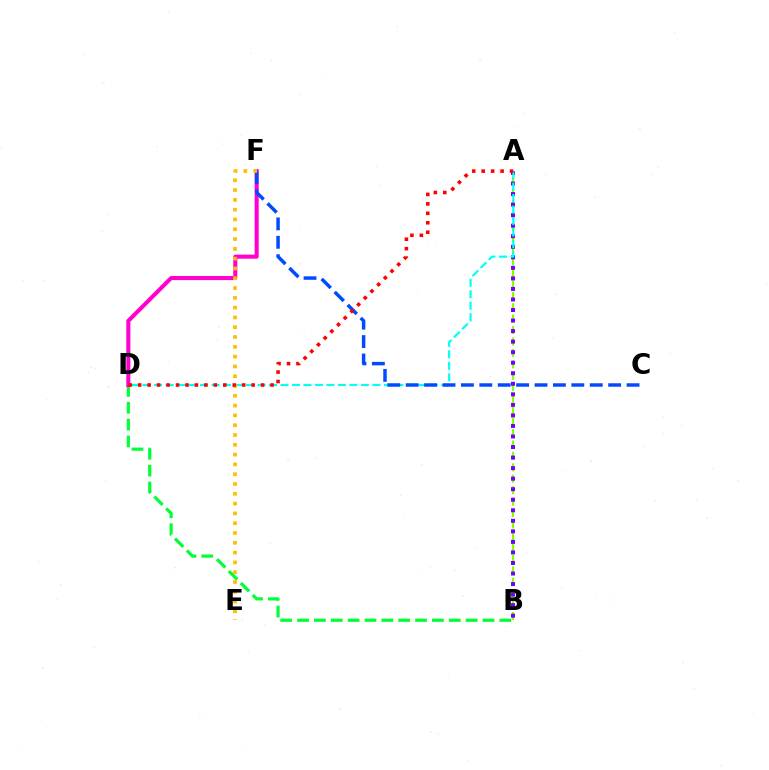{('B', 'D'): [{'color': '#00ff39', 'line_style': 'dashed', 'thickness': 2.29}], ('D', 'F'): [{'color': '#ff00cf', 'line_style': 'solid', 'thickness': 2.92}], ('A', 'B'): [{'color': '#84ff00', 'line_style': 'dashed', 'thickness': 1.55}, {'color': '#7200ff', 'line_style': 'dotted', 'thickness': 2.86}], ('A', 'D'): [{'color': '#00fff6', 'line_style': 'dashed', 'thickness': 1.56}, {'color': '#ff0000', 'line_style': 'dotted', 'thickness': 2.57}], ('C', 'F'): [{'color': '#004bff', 'line_style': 'dashed', 'thickness': 2.5}], ('E', 'F'): [{'color': '#ffbd00', 'line_style': 'dotted', 'thickness': 2.66}]}